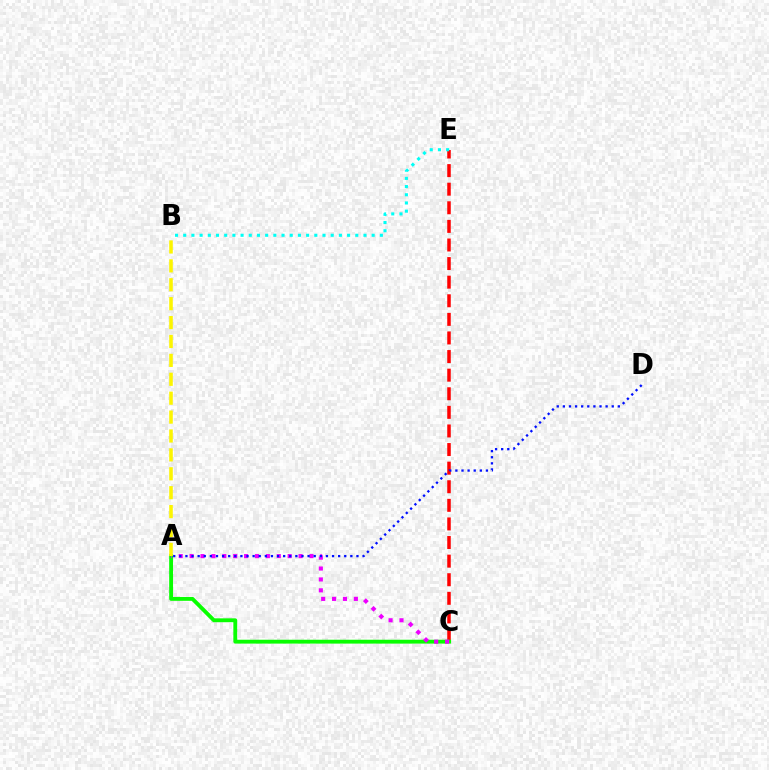{('C', 'E'): [{'color': '#ff0000', 'line_style': 'dashed', 'thickness': 2.53}], ('B', 'E'): [{'color': '#00fff6', 'line_style': 'dotted', 'thickness': 2.23}], ('A', 'C'): [{'color': '#08ff00', 'line_style': 'solid', 'thickness': 2.78}, {'color': '#ee00ff', 'line_style': 'dotted', 'thickness': 2.96}], ('A', 'D'): [{'color': '#0010ff', 'line_style': 'dotted', 'thickness': 1.66}], ('A', 'B'): [{'color': '#fcf500', 'line_style': 'dashed', 'thickness': 2.57}]}